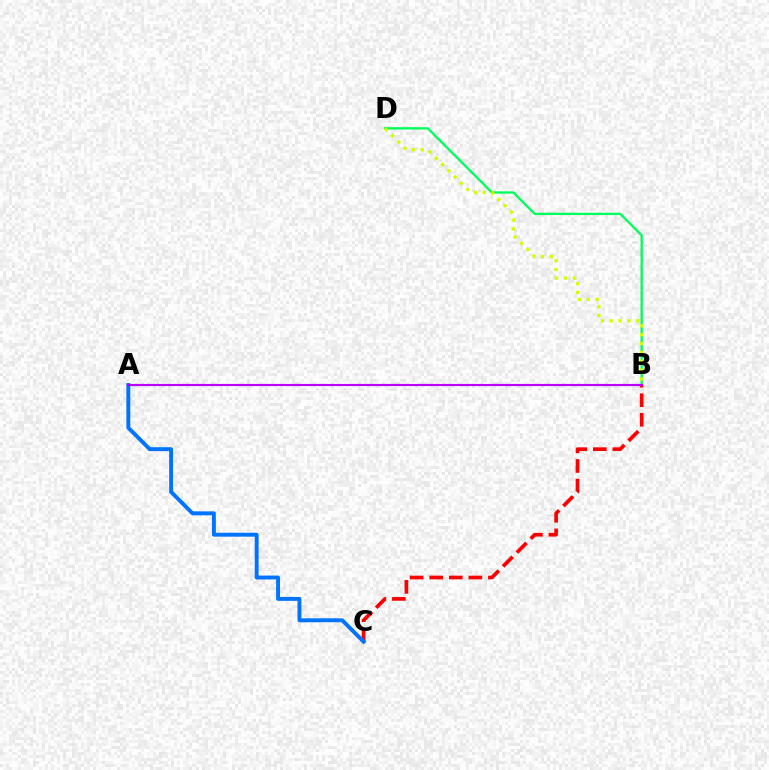{('B', 'D'): [{'color': '#00ff5c', 'line_style': 'solid', 'thickness': 1.68}, {'color': '#d1ff00', 'line_style': 'dotted', 'thickness': 2.41}], ('B', 'C'): [{'color': '#ff0000', 'line_style': 'dashed', 'thickness': 2.66}], ('A', 'C'): [{'color': '#0074ff', 'line_style': 'solid', 'thickness': 2.82}], ('A', 'B'): [{'color': '#b900ff', 'line_style': 'solid', 'thickness': 1.56}]}